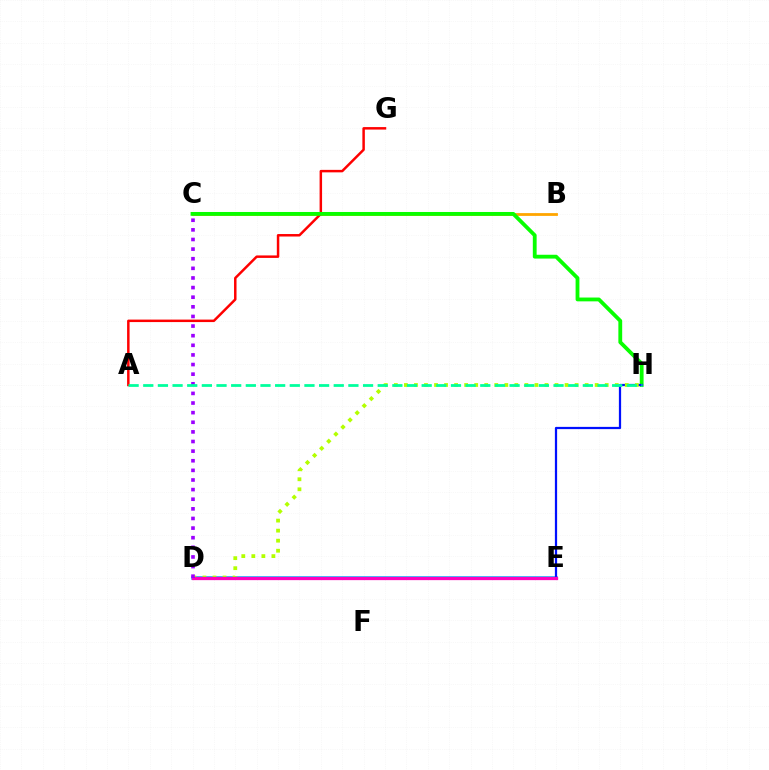{('B', 'C'): [{'color': '#ffa500', 'line_style': 'solid', 'thickness': 2.02}], ('A', 'G'): [{'color': '#ff0000', 'line_style': 'solid', 'thickness': 1.79}], ('D', 'E'): [{'color': '#00b5ff', 'line_style': 'solid', 'thickness': 2.55}, {'color': '#ff00bd', 'line_style': 'solid', 'thickness': 2.35}], ('C', 'H'): [{'color': '#08ff00', 'line_style': 'solid', 'thickness': 2.75}], ('E', 'H'): [{'color': '#0010ff', 'line_style': 'solid', 'thickness': 1.61}], ('D', 'H'): [{'color': '#b3ff00', 'line_style': 'dotted', 'thickness': 2.73}], ('C', 'D'): [{'color': '#9b00ff', 'line_style': 'dotted', 'thickness': 2.61}], ('A', 'H'): [{'color': '#00ff9d', 'line_style': 'dashed', 'thickness': 1.99}]}